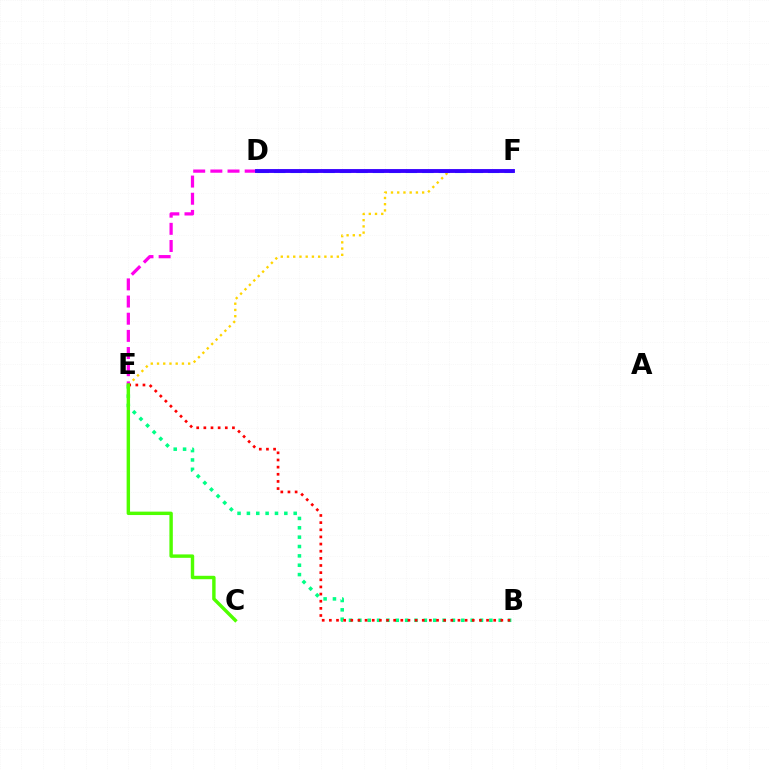{('E', 'F'): [{'color': '#ffd500', 'line_style': 'dotted', 'thickness': 1.69}], ('D', 'F'): [{'color': '#009eff', 'line_style': 'dashed', 'thickness': 2.24}, {'color': '#3700ff', 'line_style': 'solid', 'thickness': 2.77}], ('D', 'E'): [{'color': '#ff00ed', 'line_style': 'dashed', 'thickness': 2.33}], ('B', 'E'): [{'color': '#00ff86', 'line_style': 'dotted', 'thickness': 2.54}, {'color': '#ff0000', 'line_style': 'dotted', 'thickness': 1.94}], ('C', 'E'): [{'color': '#4fff00', 'line_style': 'solid', 'thickness': 2.46}]}